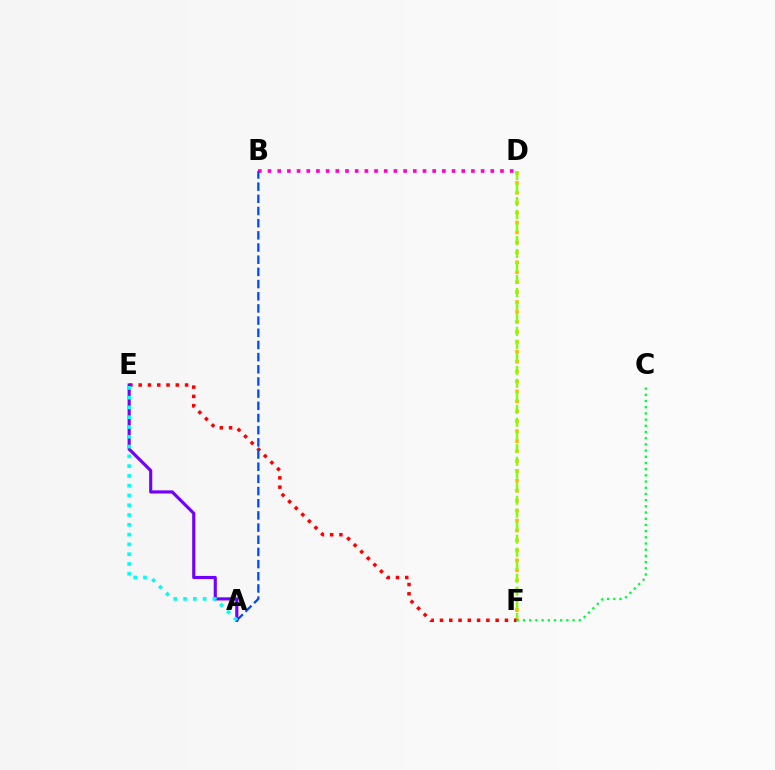{('D', 'F'): [{'color': '#ffbd00', 'line_style': 'dotted', 'thickness': 2.7}, {'color': '#84ff00', 'line_style': 'dashed', 'thickness': 1.76}], ('E', 'F'): [{'color': '#ff0000', 'line_style': 'dotted', 'thickness': 2.52}], ('B', 'D'): [{'color': '#ff00cf', 'line_style': 'dotted', 'thickness': 2.63}], ('A', 'B'): [{'color': '#004bff', 'line_style': 'dashed', 'thickness': 1.65}], ('A', 'E'): [{'color': '#7200ff', 'line_style': 'solid', 'thickness': 2.26}, {'color': '#00fff6', 'line_style': 'dotted', 'thickness': 2.66}], ('C', 'F'): [{'color': '#00ff39', 'line_style': 'dotted', 'thickness': 1.68}]}